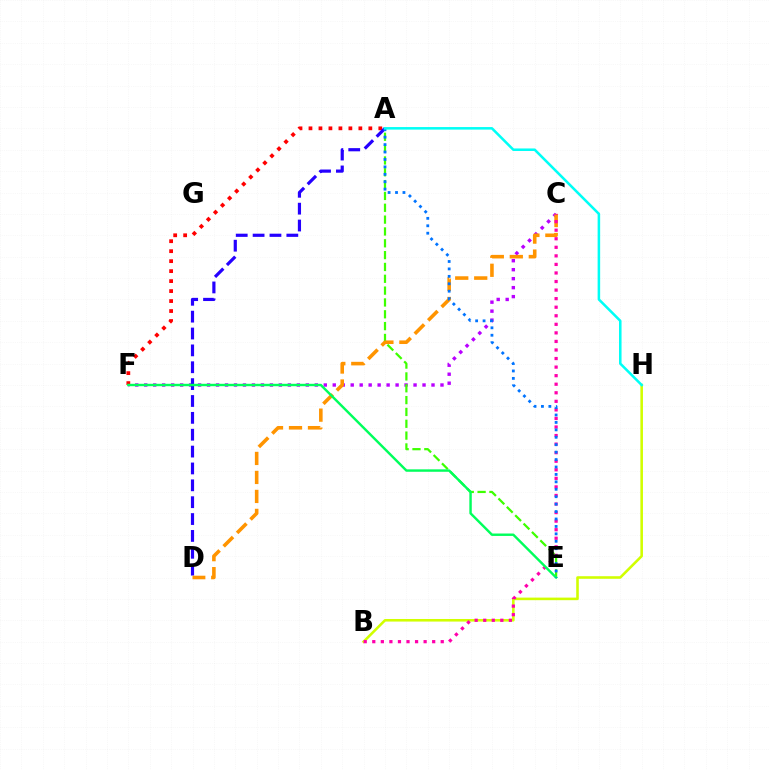{('C', 'F'): [{'color': '#b900ff', 'line_style': 'dotted', 'thickness': 2.44}], ('B', 'H'): [{'color': '#d1ff00', 'line_style': 'solid', 'thickness': 1.86}], ('A', 'F'): [{'color': '#ff0000', 'line_style': 'dotted', 'thickness': 2.71}], ('A', 'E'): [{'color': '#3dff00', 'line_style': 'dashed', 'thickness': 1.61}, {'color': '#0074ff', 'line_style': 'dotted', 'thickness': 2.02}], ('A', 'D'): [{'color': '#2500ff', 'line_style': 'dashed', 'thickness': 2.29}], ('C', 'D'): [{'color': '#ff9400', 'line_style': 'dashed', 'thickness': 2.58}], ('B', 'C'): [{'color': '#ff00ac', 'line_style': 'dotted', 'thickness': 2.32}], ('E', 'F'): [{'color': '#00ff5c', 'line_style': 'solid', 'thickness': 1.75}], ('A', 'H'): [{'color': '#00fff6', 'line_style': 'solid', 'thickness': 1.83}]}